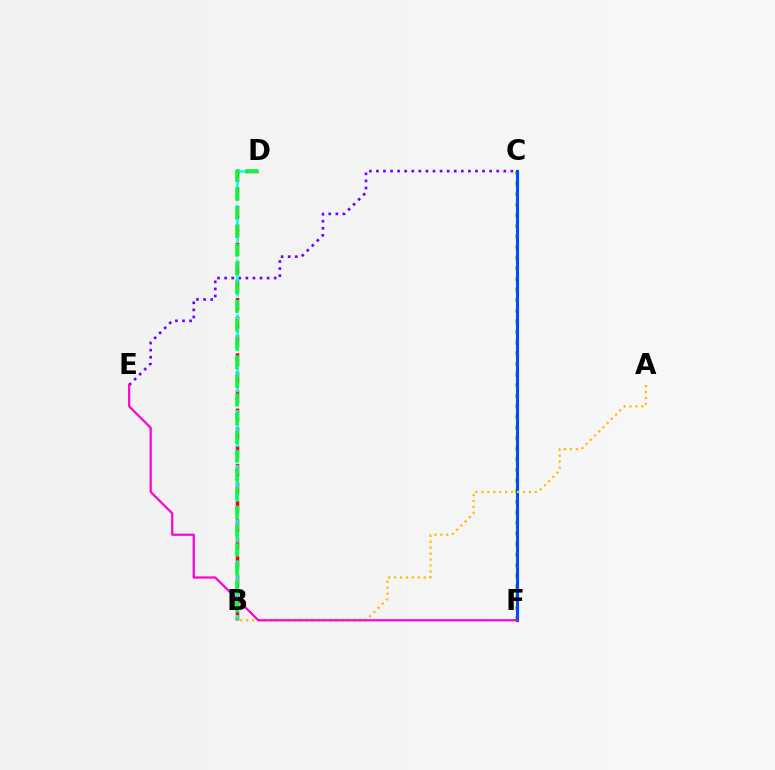{('C', 'E'): [{'color': '#7200ff', 'line_style': 'dotted', 'thickness': 1.92}], ('B', 'D'): [{'color': '#ff0000', 'line_style': 'dashed', 'thickness': 2.5}, {'color': '#00fff6', 'line_style': 'dashed', 'thickness': 1.86}, {'color': '#00ff39', 'line_style': 'dashed', 'thickness': 2.54}], ('C', 'F'): [{'color': '#84ff00', 'line_style': 'dotted', 'thickness': 2.88}, {'color': '#004bff', 'line_style': 'solid', 'thickness': 2.24}], ('A', 'B'): [{'color': '#ffbd00', 'line_style': 'dotted', 'thickness': 1.61}], ('E', 'F'): [{'color': '#ff00cf', 'line_style': 'solid', 'thickness': 1.59}]}